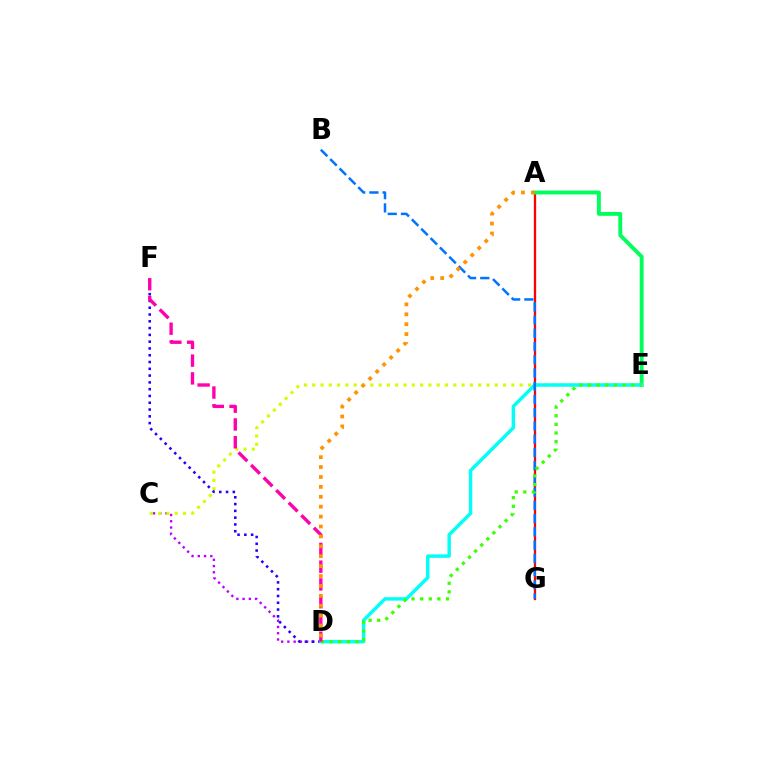{('C', 'D'): [{'color': '#b900ff', 'line_style': 'dotted', 'thickness': 1.7}], ('C', 'E'): [{'color': '#d1ff00', 'line_style': 'dotted', 'thickness': 2.25}], ('A', 'G'): [{'color': '#ff0000', 'line_style': 'solid', 'thickness': 1.65}], ('D', 'F'): [{'color': '#2500ff', 'line_style': 'dotted', 'thickness': 1.84}, {'color': '#ff00ac', 'line_style': 'dashed', 'thickness': 2.41}], ('A', 'E'): [{'color': '#00ff5c', 'line_style': 'solid', 'thickness': 2.79}], ('D', 'E'): [{'color': '#00fff6', 'line_style': 'solid', 'thickness': 2.49}, {'color': '#3dff00', 'line_style': 'dotted', 'thickness': 2.34}], ('B', 'G'): [{'color': '#0074ff', 'line_style': 'dashed', 'thickness': 1.8}], ('A', 'D'): [{'color': '#ff9400', 'line_style': 'dotted', 'thickness': 2.69}]}